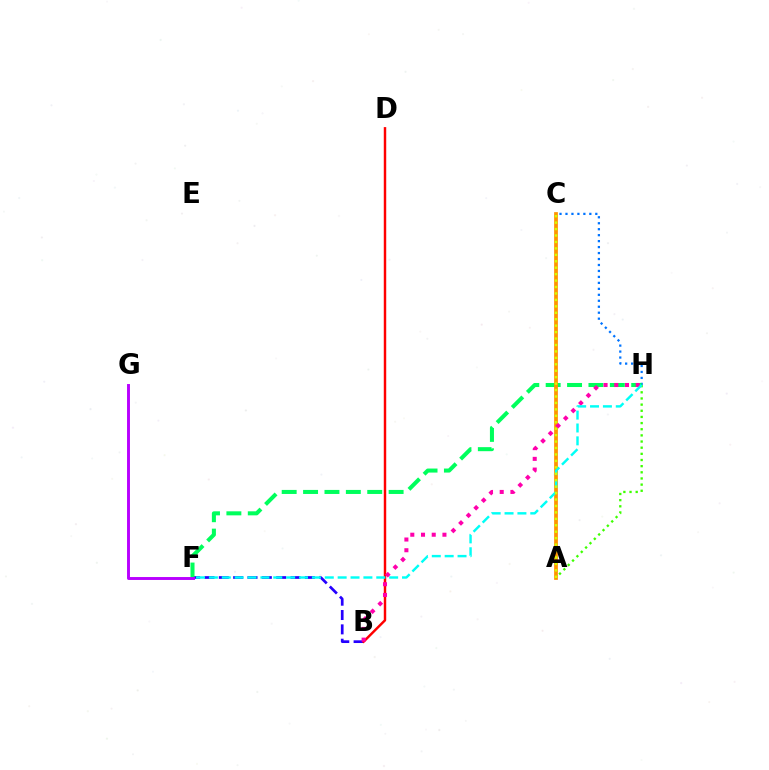{('C', 'H'): [{'color': '#0074ff', 'line_style': 'dotted', 'thickness': 1.62}], ('B', 'F'): [{'color': '#2500ff', 'line_style': 'dashed', 'thickness': 1.95}], ('F', 'H'): [{'color': '#00ff5c', 'line_style': 'dashed', 'thickness': 2.91}, {'color': '#00fff6', 'line_style': 'dashed', 'thickness': 1.75}], ('B', 'D'): [{'color': '#ff0000', 'line_style': 'solid', 'thickness': 1.76}], ('A', 'C'): [{'color': '#ff9400', 'line_style': 'solid', 'thickness': 2.69}, {'color': '#d1ff00', 'line_style': 'dotted', 'thickness': 1.75}], ('B', 'H'): [{'color': '#ff00ac', 'line_style': 'dotted', 'thickness': 2.91}], ('A', 'H'): [{'color': '#3dff00', 'line_style': 'dotted', 'thickness': 1.67}], ('F', 'G'): [{'color': '#b900ff', 'line_style': 'solid', 'thickness': 2.11}]}